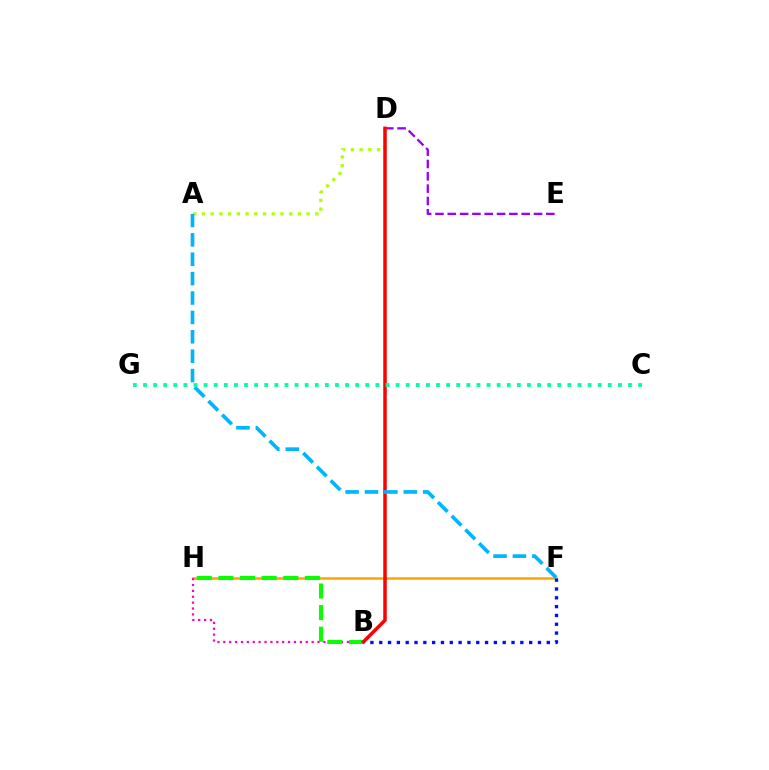{('D', 'E'): [{'color': '#9b00ff', 'line_style': 'dashed', 'thickness': 1.67}], ('F', 'H'): [{'color': '#ffa500', 'line_style': 'solid', 'thickness': 1.82}], ('B', 'H'): [{'color': '#ff00bd', 'line_style': 'dotted', 'thickness': 1.6}, {'color': '#08ff00', 'line_style': 'dashed', 'thickness': 2.94}], ('A', 'D'): [{'color': '#b3ff00', 'line_style': 'dotted', 'thickness': 2.37}], ('B', 'D'): [{'color': '#ff0000', 'line_style': 'solid', 'thickness': 2.53}], ('B', 'F'): [{'color': '#0010ff', 'line_style': 'dotted', 'thickness': 2.4}], ('A', 'F'): [{'color': '#00b5ff', 'line_style': 'dashed', 'thickness': 2.63}], ('C', 'G'): [{'color': '#00ff9d', 'line_style': 'dotted', 'thickness': 2.75}]}